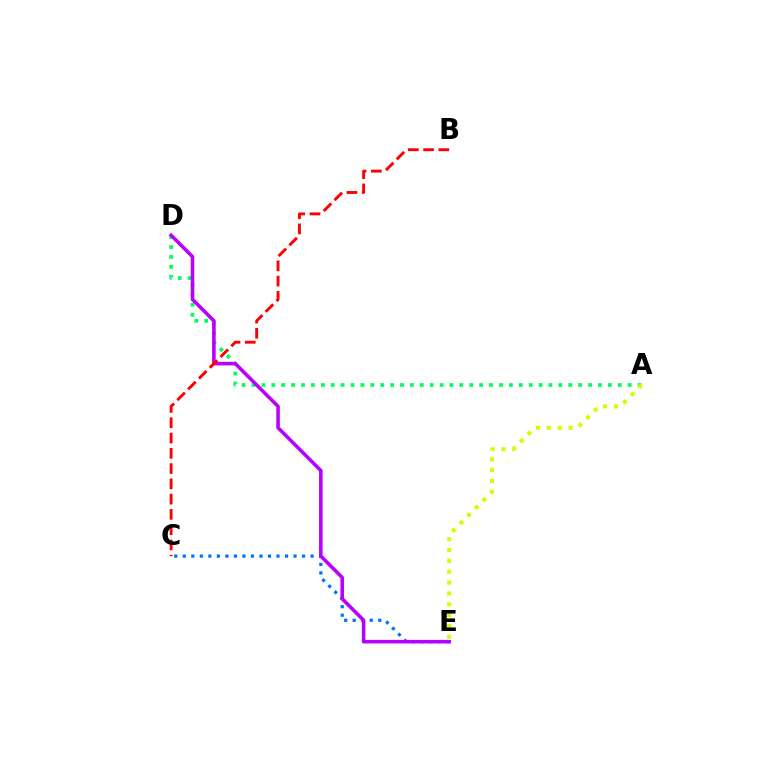{('C', 'E'): [{'color': '#0074ff', 'line_style': 'dotted', 'thickness': 2.31}], ('A', 'D'): [{'color': '#00ff5c', 'line_style': 'dotted', 'thickness': 2.69}], ('D', 'E'): [{'color': '#b900ff', 'line_style': 'solid', 'thickness': 2.57}], ('B', 'C'): [{'color': '#ff0000', 'line_style': 'dashed', 'thickness': 2.07}], ('A', 'E'): [{'color': '#d1ff00', 'line_style': 'dotted', 'thickness': 2.95}]}